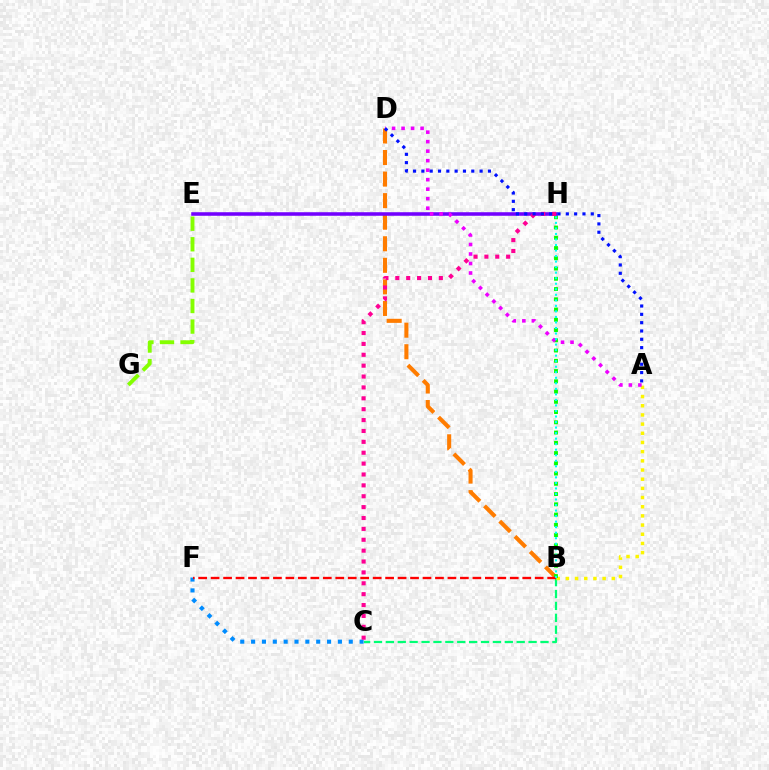{('E', 'G'): [{'color': '#84ff00', 'line_style': 'dashed', 'thickness': 2.8}], ('B', 'D'): [{'color': '#ff7c00', 'line_style': 'dashed', 'thickness': 2.93}], ('B', 'C'): [{'color': '#00ff74', 'line_style': 'dashed', 'thickness': 1.62}], ('C', 'F'): [{'color': '#008cff', 'line_style': 'dotted', 'thickness': 2.95}], ('A', 'B'): [{'color': '#fcf500', 'line_style': 'dotted', 'thickness': 2.49}], ('B', 'H'): [{'color': '#08ff00', 'line_style': 'dotted', 'thickness': 2.79}, {'color': '#00fff6', 'line_style': 'dotted', 'thickness': 1.5}], ('E', 'H'): [{'color': '#7200ff', 'line_style': 'solid', 'thickness': 2.55}], ('B', 'F'): [{'color': '#ff0000', 'line_style': 'dashed', 'thickness': 1.69}], ('A', 'D'): [{'color': '#ee00ff', 'line_style': 'dotted', 'thickness': 2.58}, {'color': '#0010ff', 'line_style': 'dotted', 'thickness': 2.26}], ('C', 'H'): [{'color': '#ff0094', 'line_style': 'dotted', 'thickness': 2.96}]}